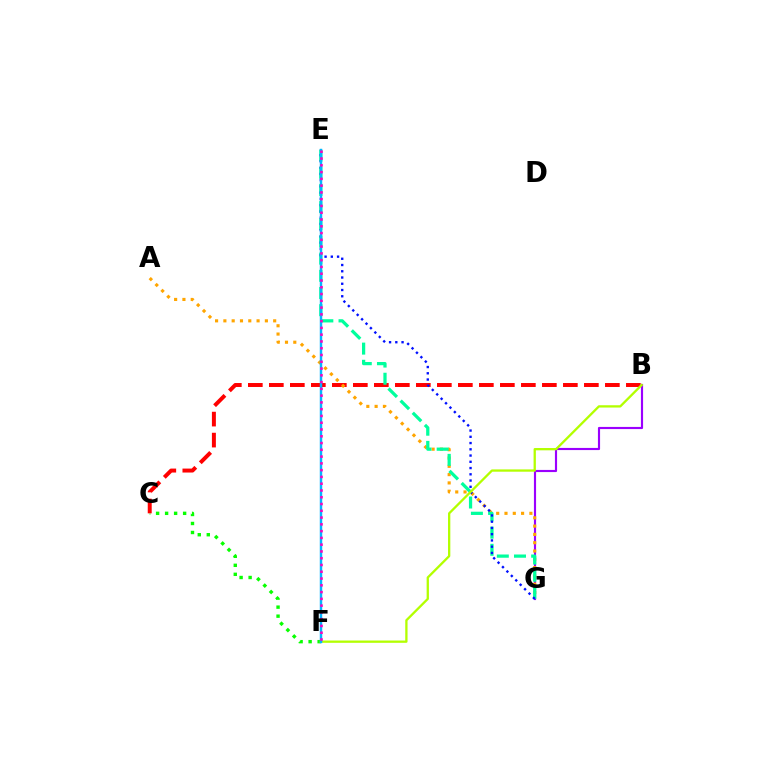{('C', 'F'): [{'color': '#08ff00', 'line_style': 'dotted', 'thickness': 2.45}], ('B', 'C'): [{'color': '#ff0000', 'line_style': 'dashed', 'thickness': 2.85}], ('B', 'G'): [{'color': '#9b00ff', 'line_style': 'solid', 'thickness': 1.55}], ('A', 'G'): [{'color': '#ffa500', 'line_style': 'dotted', 'thickness': 2.26}], ('E', 'G'): [{'color': '#00ff9d', 'line_style': 'dashed', 'thickness': 2.33}, {'color': '#0010ff', 'line_style': 'dotted', 'thickness': 1.7}], ('B', 'F'): [{'color': '#b3ff00', 'line_style': 'solid', 'thickness': 1.65}], ('E', 'F'): [{'color': '#00b5ff', 'line_style': 'solid', 'thickness': 1.76}, {'color': '#ff00bd', 'line_style': 'dotted', 'thickness': 1.84}]}